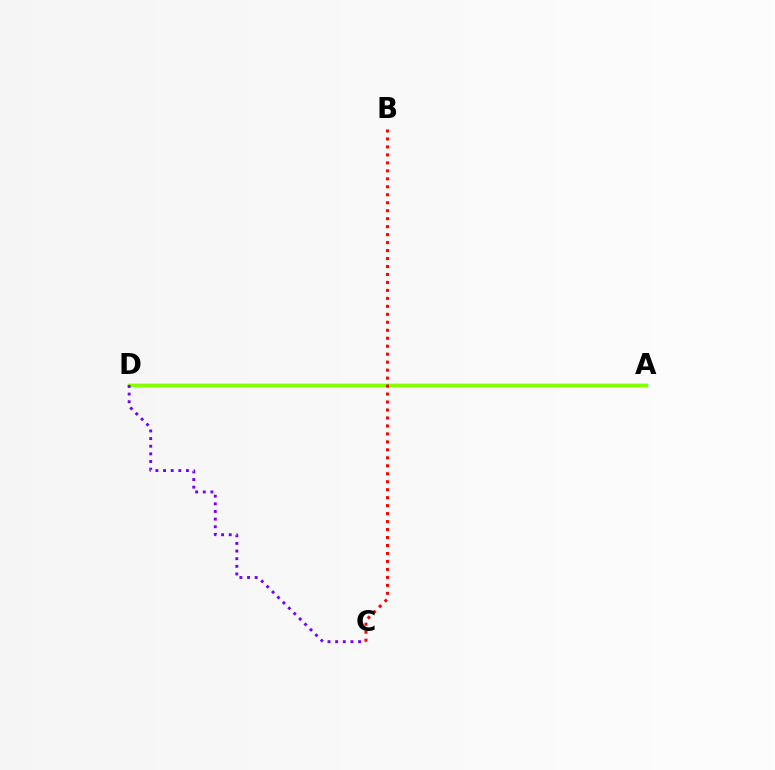{('A', 'D'): [{'color': '#00fff6', 'line_style': 'solid', 'thickness': 2.51}, {'color': '#84ff00', 'line_style': 'solid', 'thickness': 2.32}], ('C', 'D'): [{'color': '#7200ff', 'line_style': 'dotted', 'thickness': 2.08}], ('B', 'C'): [{'color': '#ff0000', 'line_style': 'dotted', 'thickness': 2.17}]}